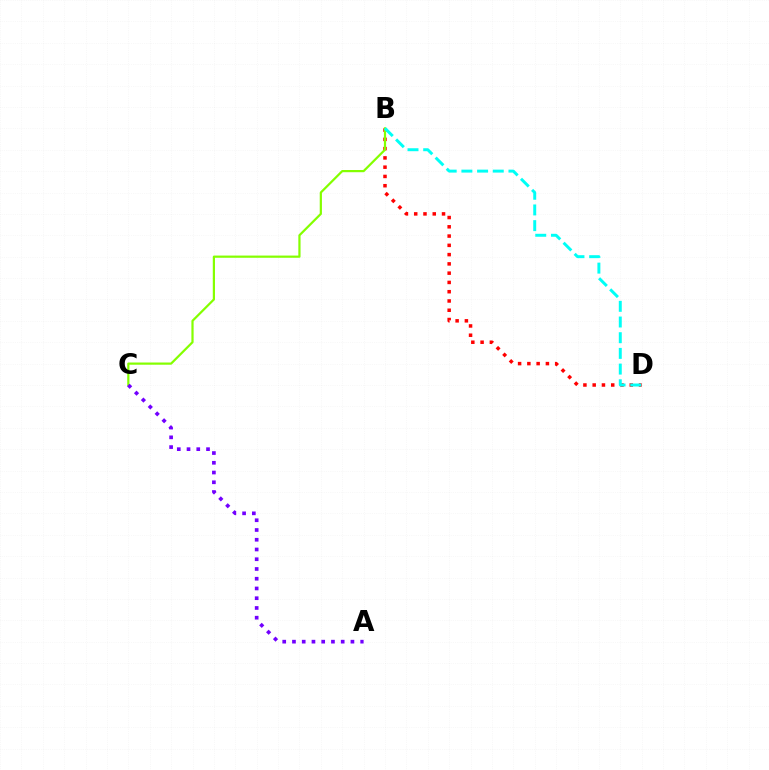{('B', 'D'): [{'color': '#ff0000', 'line_style': 'dotted', 'thickness': 2.52}, {'color': '#00fff6', 'line_style': 'dashed', 'thickness': 2.13}], ('B', 'C'): [{'color': '#84ff00', 'line_style': 'solid', 'thickness': 1.59}], ('A', 'C'): [{'color': '#7200ff', 'line_style': 'dotted', 'thickness': 2.65}]}